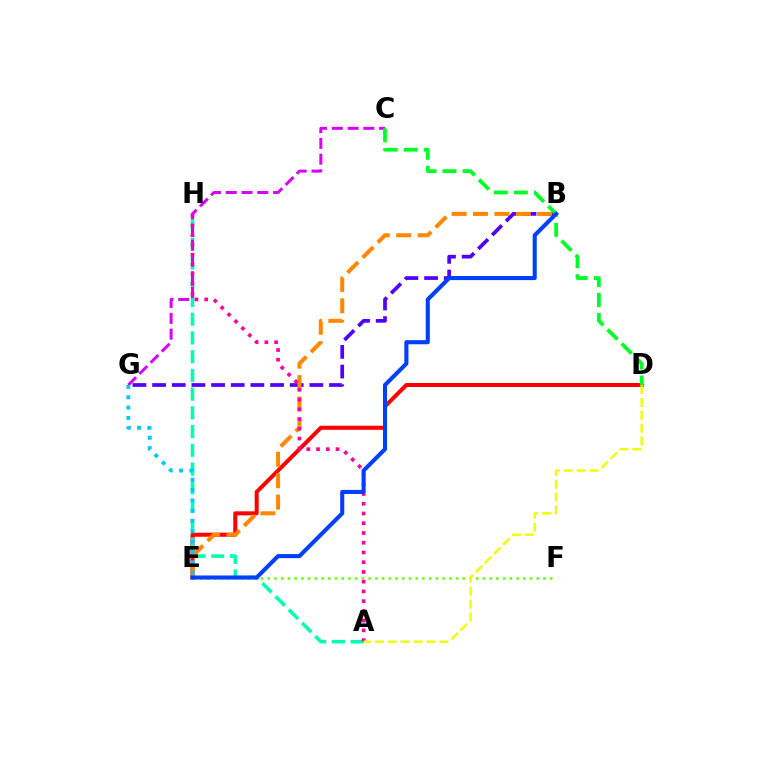{('D', 'E'): [{'color': '#ff0000', 'line_style': 'solid', 'thickness': 2.9}], ('A', 'H'): [{'color': '#00ffaf', 'line_style': 'dashed', 'thickness': 2.54}, {'color': '#ff00a0', 'line_style': 'dotted', 'thickness': 2.65}], ('B', 'G'): [{'color': '#4f00ff', 'line_style': 'dashed', 'thickness': 2.67}], ('B', 'E'): [{'color': '#ff8800', 'line_style': 'dashed', 'thickness': 2.91}, {'color': '#003fff', 'line_style': 'solid', 'thickness': 2.94}], ('C', 'G'): [{'color': '#d600ff', 'line_style': 'dashed', 'thickness': 2.14}], ('E', 'G'): [{'color': '#00c7ff', 'line_style': 'dotted', 'thickness': 2.8}], ('E', 'F'): [{'color': '#66ff00', 'line_style': 'dotted', 'thickness': 1.83}], ('C', 'D'): [{'color': '#00ff27', 'line_style': 'dashed', 'thickness': 2.72}], ('A', 'D'): [{'color': '#eeff00', 'line_style': 'dashed', 'thickness': 1.75}]}